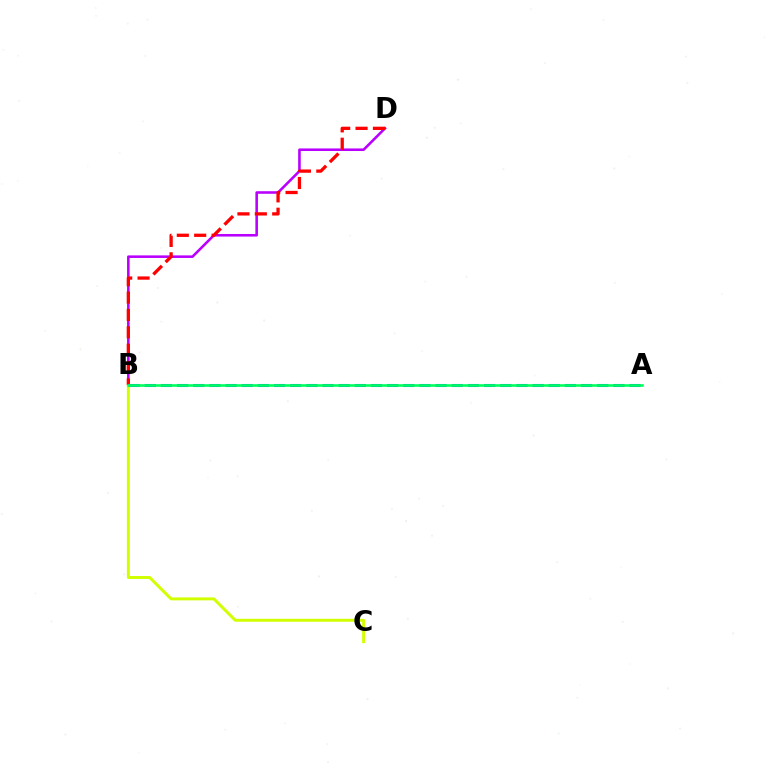{('B', 'D'): [{'color': '#b900ff', 'line_style': 'solid', 'thickness': 1.86}, {'color': '#ff0000', 'line_style': 'dashed', 'thickness': 2.36}], ('B', 'C'): [{'color': '#d1ff00', 'line_style': 'solid', 'thickness': 2.13}], ('A', 'B'): [{'color': '#0074ff', 'line_style': 'dashed', 'thickness': 2.2}, {'color': '#00ff5c', 'line_style': 'solid', 'thickness': 1.88}]}